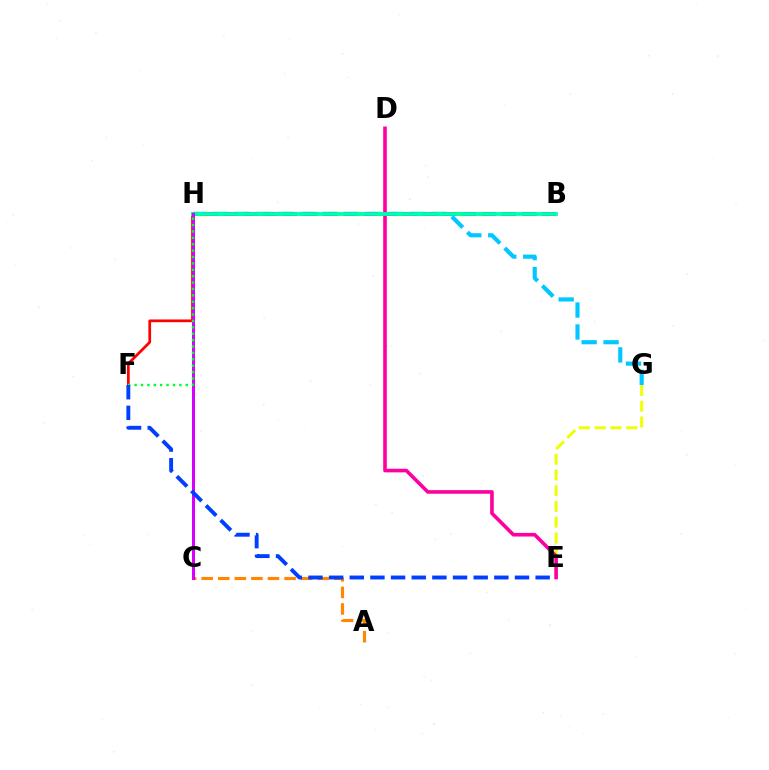{('B', 'H'): [{'color': '#66ff00', 'line_style': 'dashed', 'thickness': 2.98}, {'color': '#4f00ff', 'line_style': 'dashed', 'thickness': 2.7}, {'color': '#00ffaf', 'line_style': 'solid', 'thickness': 2.71}], ('F', 'H'): [{'color': '#ff0000', 'line_style': 'solid', 'thickness': 1.96}, {'color': '#00ff27', 'line_style': 'dotted', 'thickness': 1.74}], ('G', 'H'): [{'color': '#00c7ff', 'line_style': 'dashed', 'thickness': 2.98}], ('E', 'G'): [{'color': '#eeff00', 'line_style': 'dashed', 'thickness': 2.14}], ('D', 'E'): [{'color': '#ff00a0', 'line_style': 'solid', 'thickness': 2.61}], ('A', 'C'): [{'color': '#ff8800', 'line_style': 'dashed', 'thickness': 2.25}], ('C', 'H'): [{'color': '#d600ff', 'line_style': 'solid', 'thickness': 2.17}], ('E', 'F'): [{'color': '#003fff', 'line_style': 'dashed', 'thickness': 2.81}]}